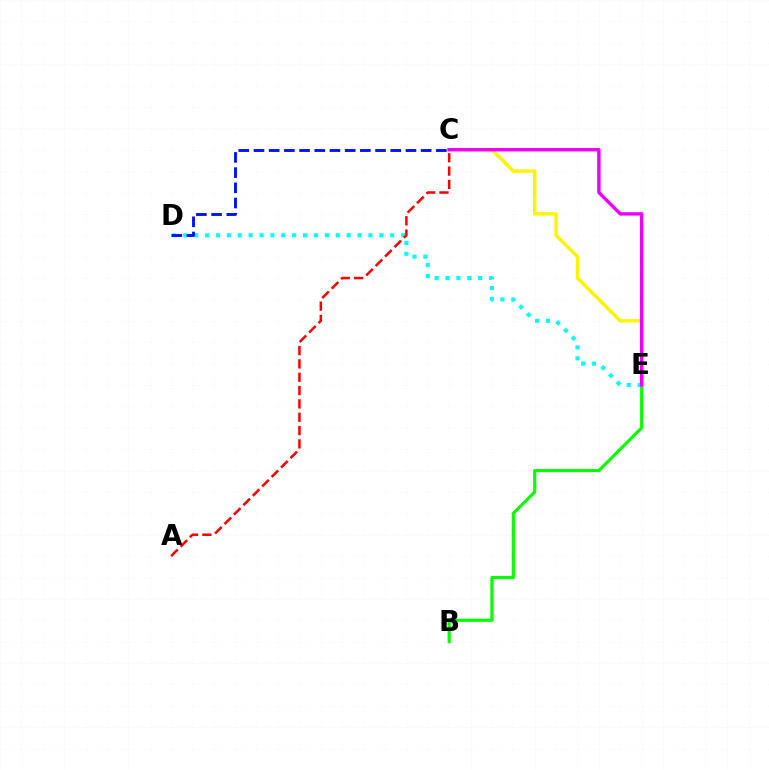{('B', 'E'): [{'color': '#08ff00', 'line_style': 'solid', 'thickness': 2.27}], ('C', 'E'): [{'color': '#fcf500', 'line_style': 'solid', 'thickness': 2.48}, {'color': '#ee00ff', 'line_style': 'solid', 'thickness': 2.46}], ('D', 'E'): [{'color': '#00fff6', 'line_style': 'dotted', 'thickness': 2.96}], ('C', 'D'): [{'color': '#0010ff', 'line_style': 'dashed', 'thickness': 2.06}], ('A', 'C'): [{'color': '#ff0000', 'line_style': 'dashed', 'thickness': 1.81}]}